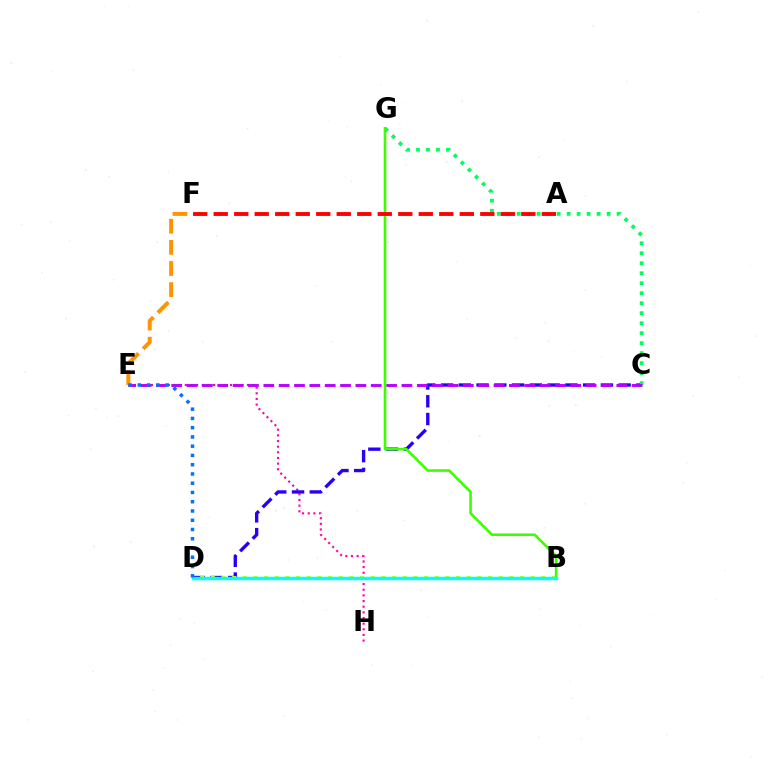{('E', 'H'): [{'color': '#ff00ac', 'line_style': 'dotted', 'thickness': 1.54}], ('E', 'F'): [{'color': '#ff9400', 'line_style': 'dashed', 'thickness': 2.87}], ('C', 'D'): [{'color': '#2500ff', 'line_style': 'dashed', 'thickness': 2.41}], ('C', 'G'): [{'color': '#00ff5c', 'line_style': 'dotted', 'thickness': 2.71}], ('C', 'E'): [{'color': '#b900ff', 'line_style': 'dashed', 'thickness': 2.08}], ('B', 'D'): [{'color': '#d1ff00', 'line_style': 'dotted', 'thickness': 2.9}, {'color': '#00fff6', 'line_style': 'solid', 'thickness': 2.49}], ('B', 'G'): [{'color': '#3dff00', 'line_style': 'solid', 'thickness': 1.88}], ('A', 'F'): [{'color': '#ff0000', 'line_style': 'dashed', 'thickness': 2.79}], ('D', 'E'): [{'color': '#0074ff', 'line_style': 'dotted', 'thickness': 2.51}]}